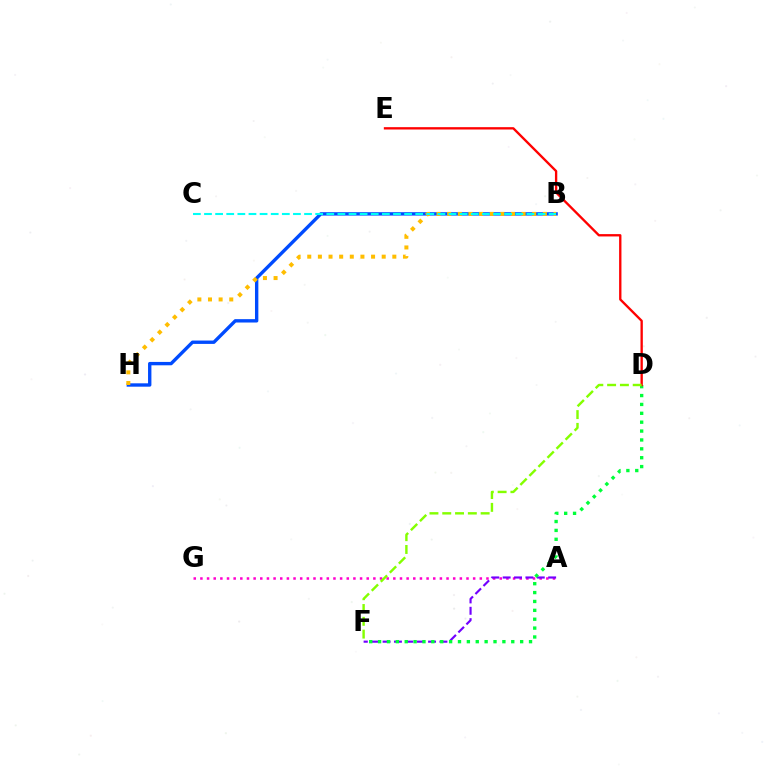{('A', 'G'): [{'color': '#ff00cf', 'line_style': 'dotted', 'thickness': 1.81}], ('B', 'H'): [{'color': '#004bff', 'line_style': 'solid', 'thickness': 2.43}, {'color': '#ffbd00', 'line_style': 'dotted', 'thickness': 2.89}], ('A', 'F'): [{'color': '#7200ff', 'line_style': 'dashed', 'thickness': 1.54}], ('D', 'F'): [{'color': '#00ff39', 'line_style': 'dotted', 'thickness': 2.41}, {'color': '#84ff00', 'line_style': 'dashed', 'thickness': 1.74}], ('D', 'E'): [{'color': '#ff0000', 'line_style': 'solid', 'thickness': 1.68}], ('B', 'C'): [{'color': '#00fff6', 'line_style': 'dashed', 'thickness': 1.51}]}